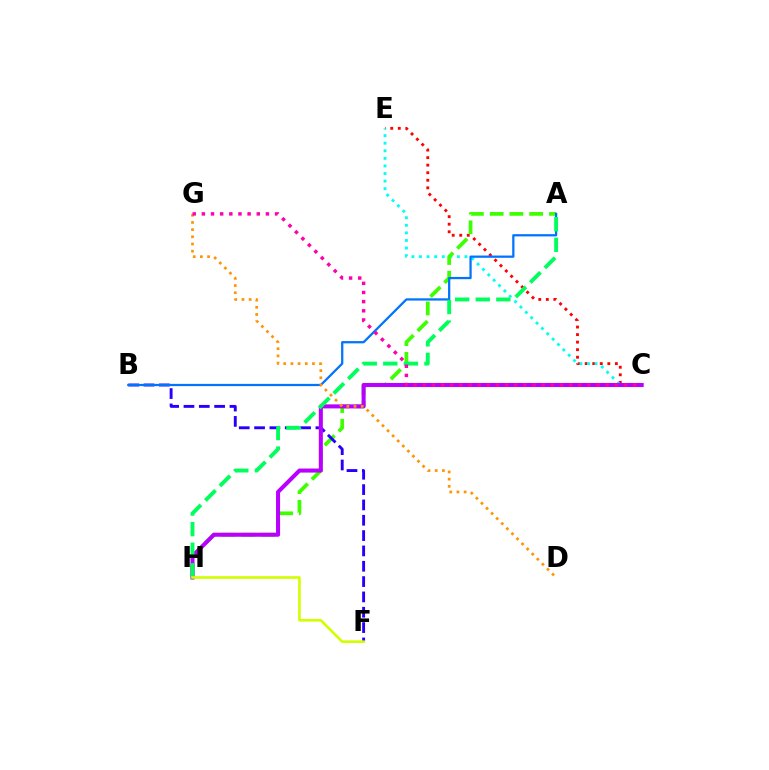{('C', 'E'): [{'color': '#ff0000', 'line_style': 'dotted', 'thickness': 2.05}, {'color': '#00fff6', 'line_style': 'dotted', 'thickness': 2.06}], ('A', 'H'): [{'color': '#3dff00', 'line_style': 'dashed', 'thickness': 2.68}, {'color': '#00ff5c', 'line_style': 'dashed', 'thickness': 2.8}], ('B', 'F'): [{'color': '#2500ff', 'line_style': 'dashed', 'thickness': 2.08}], ('C', 'H'): [{'color': '#b900ff', 'line_style': 'solid', 'thickness': 2.92}], ('A', 'B'): [{'color': '#0074ff', 'line_style': 'solid', 'thickness': 1.63}], ('D', 'G'): [{'color': '#ff9400', 'line_style': 'dotted', 'thickness': 1.95}], ('C', 'G'): [{'color': '#ff00ac', 'line_style': 'dotted', 'thickness': 2.49}], ('F', 'H'): [{'color': '#d1ff00', 'line_style': 'solid', 'thickness': 1.91}]}